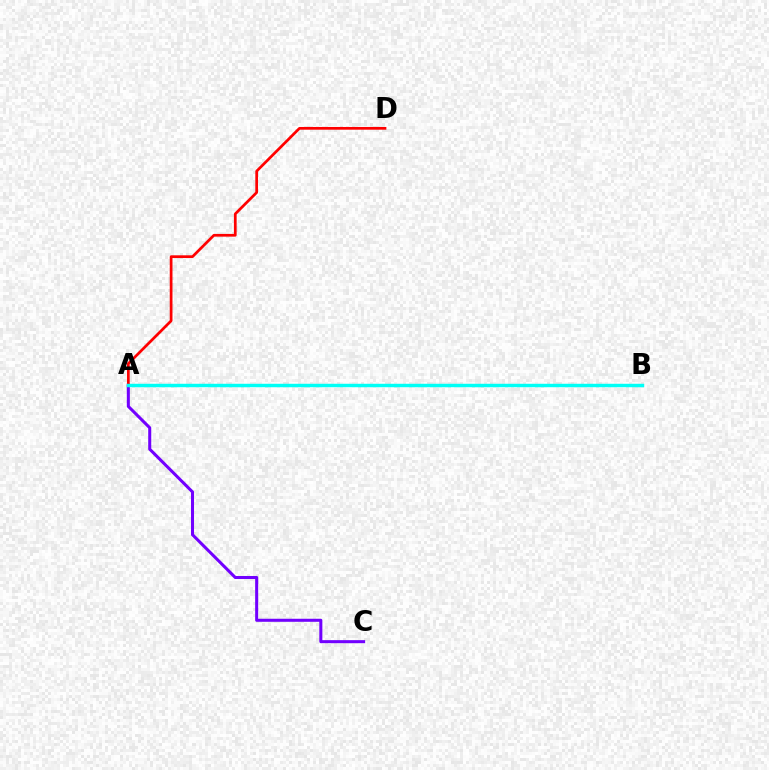{('A', 'C'): [{'color': '#7200ff', 'line_style': 'solid', 'thickness': 2.19}], ('A', 'D'): [{'color': '#ff0000', 'line_style': 'solid', 'thickness': 1.96}], ('A', 'B'): [{'color': '#84ff00', 'line_style': 'dashed', 'thickness': 1.86}, {'color': '#00fff6', 'line_style': 'solid', 'thickness': 2.48}]}